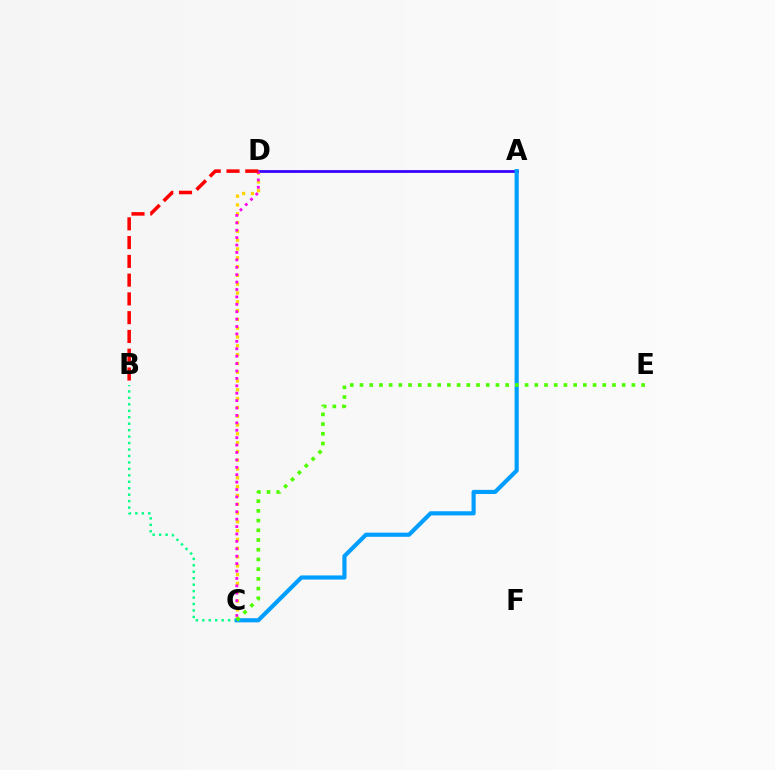{('C', 'D'): [{'color': '#ffd500', 'line_style': 'dotted', 'thickness': 2.39}, {'color': '#ff00ed', 'line_style': 'dotted', 'thickness': 2.01}], ('A', 'D'): [{'color': '#3700ff', 'line_style': 'solid', 'thickness': 1.99}], ('B', 'C'): [{'color': '#00ff86', 'line_style': 'dotted', 'thickness': 1.75}], ('A', 'C'): [{'color': '#009eff', 'line_style': 'solid', 'thickness': 2.98}], ('B', 'D'): [{'color': '#ff0000', 'line_style': 'dashed', 'thickness': 2.55}], ('C', 'E'): [{'color': '#4fff00', 'line_style': 'dotted', 'thickness': 2.64}]}